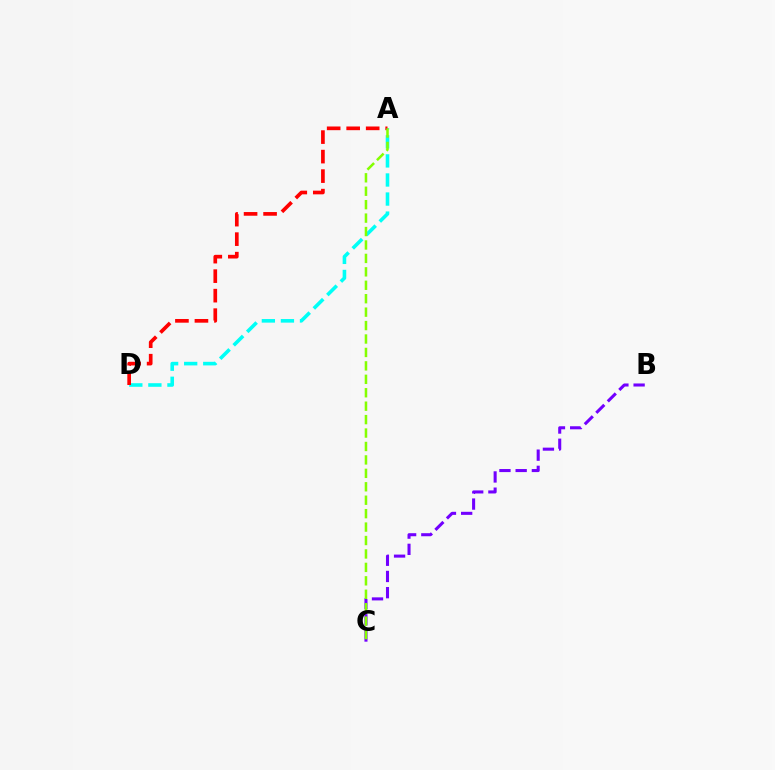{('B', 'C'): [{'color': '#7200ff', 'line_style': 'dashed', 'thickness': 2.2}], ('A', 'D'): [{'color': '#00fff6', 'line_style': 'dashed', 'thickness': 2.59}, {'color': '#ff0000', 'line_style': 'dashed', 'thickness': 2.65}], ('A', 'C'): [{'color': '#84ff00', 'line_style': 'dashed', 'thickness': 1.83}]}